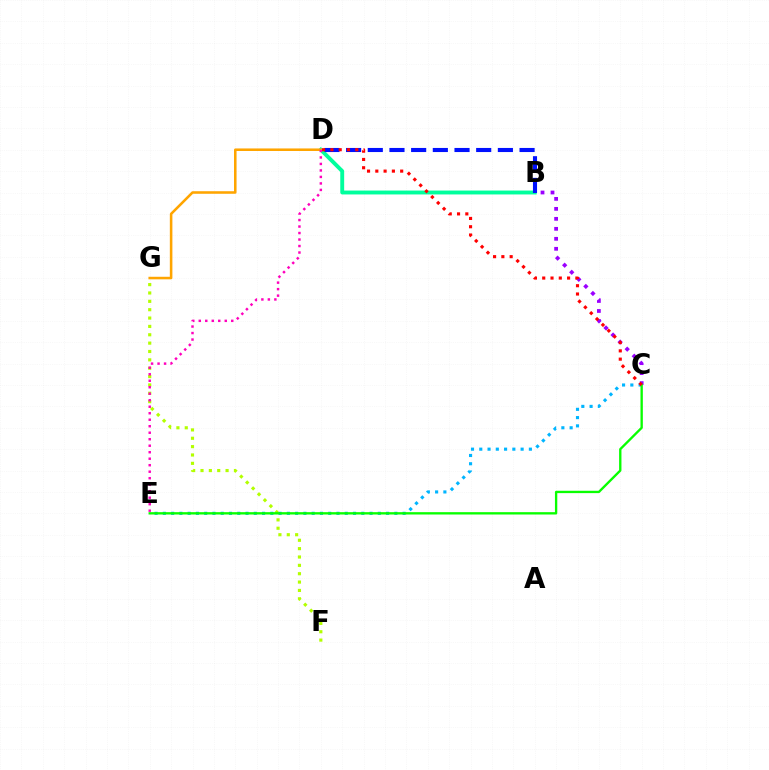{('B', 'C'): [{'color': '#9b00ff', 'line_style': 'dotted', 'thickness': 2.71}], ('B', 'D'): [{'color': '#00ff9d', 'line_style': 'solid', 'thickness': 2.8}, {'color': '#0010ff', 'line_style': 'dashed', 'thickness': 2.95}], ('F', 'G'): [{'color': '#b3ff00', 'line_style': 'dotted', 'thickness': 2.27}], ('D', 'G'): [{'color': '#ffa500', 'line_style': 'solid', 'thickness': 1.84}], ('C', 'E'): [{'color': '#00b5ff', 'line_style': 'dotted', 'thickness': 2.25}, {'color': '#08ff00', 'line_style': 'solid', 'thickness': 1.69}], ('C', 'D'): [{'color': '#ff0000', 'line_style': 'dotted', 'thickness': 2.25}], ('D', 'E'): [{'color': '#ff00bd', 'line_style': 'dotted', 'thickness': 1.77}]}